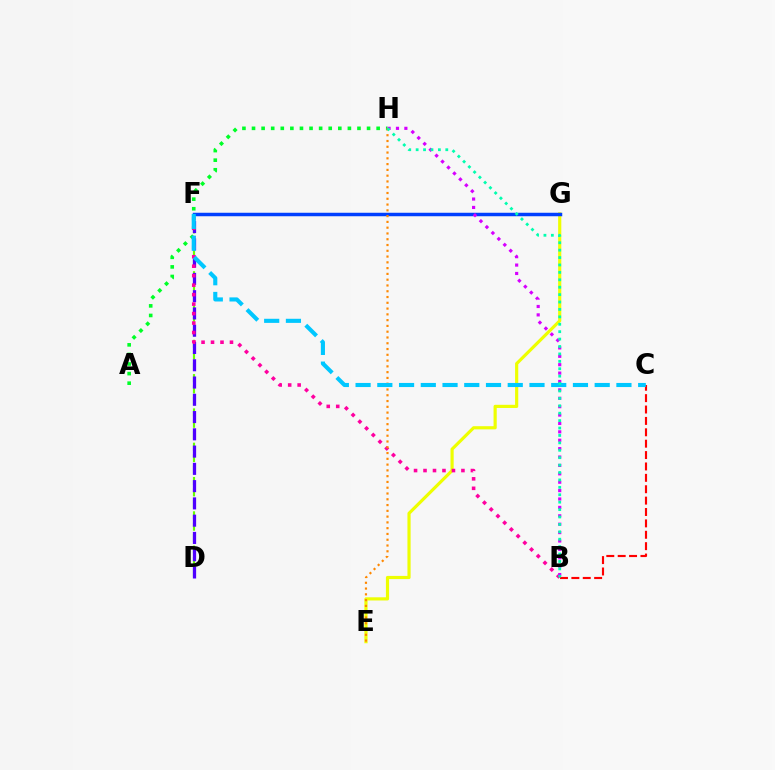{('D', 'F'): [{'color': '#66ff00', 'line_style': 'dashed', 'thickness': 1.55}, {'color': '#4f00ff', 'line_style': 'dashed', 'thickness': 2.35}], ('E', 'G'): [{'color': '#eeff00', 'line_style': 'solid', 'thickness': 2.28}], ('B', 'C'): [{'color': '#ff0000', 'line_style': 'dashed', 'thickness': 1.55}], ('A', 'H'): [{'color': '#00ff27', 'line_style': 'dotted', 'thickness': 2.6}], ('B', 'F'): [{'color': '#ff00a0', 'line_style': 'dotted', 'thickness': 2.58}], ('F', 'G'): [{'color': '#003fff', 'line_style': 'solid', 'thickness': 2.51}], ('B', 'H'): [{'color': '#d600ff', 'line_style': 'dotted', 'thickness': 2.28}, {'color': '#00ffaf', 'line_style': 'dotted', 'thickness': 2.01}], ('E', 'H'): [{'color': '#ff8800', 'line_style': 'dotted', 'thickness': 1.57}], ('C', 'F'): [{'color': '#00c7ff', 'line_style': 'dashed', 'thickness': 2.95}]}